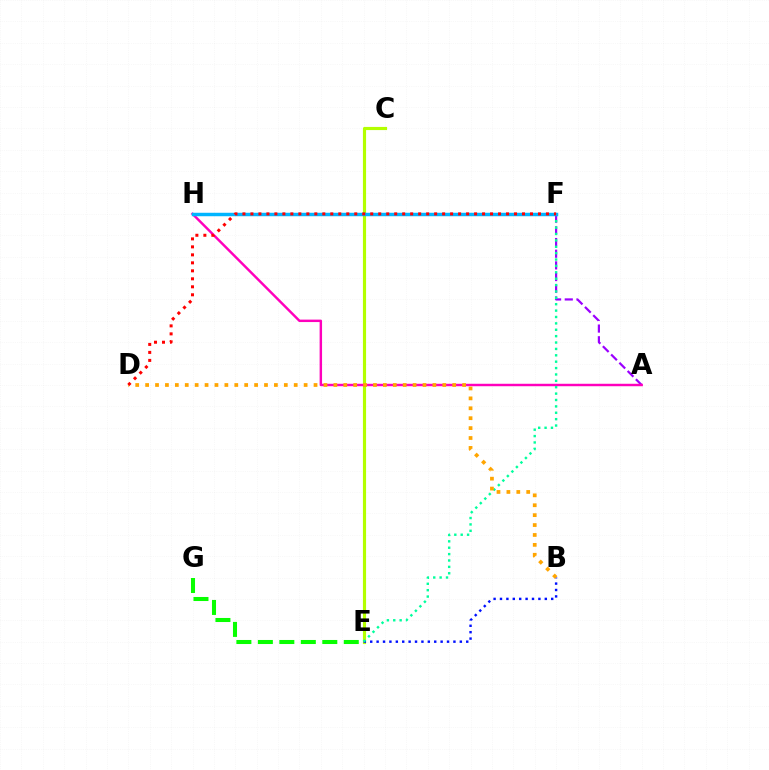{('E', 'G'): [{'color': '#08ff00', 'line_style': 'dashed', 'thickness': 2.92}], ('A', 'F'): [{'color': '#9b00ff', 'line_style': 'dashed', 'thickness': 1.59}], ('C', 'E'): [{'color': '#b3ff00', 'line_style': 'solid', 'thickness': 2.27}], ('A', 'H'): [{'color': '#ff00bd', 'line_style': 'solid', 'thickness': 1.76}], ('B', 'E'): [{'color': '#0010ff', 'line_style': 'dotted', 'thickness': 1.74}], ('E', 'F'): [{'color': '#00ff9d', 'line_style': 'dotted', 'thickness': 1.73}], ('F', 'H'): [{'color': '#00b5ff', 'line_style': 'solid', 'thickness': 2.49}], ('B', 'D'): [{'color': '#ffa500', 'line_style': 'dotted', 'thickness': 2.69}], ('D', 'F'): [{'color': '#ff0000', 'line_style': 'dotted', 'thickness': 2.17}]}